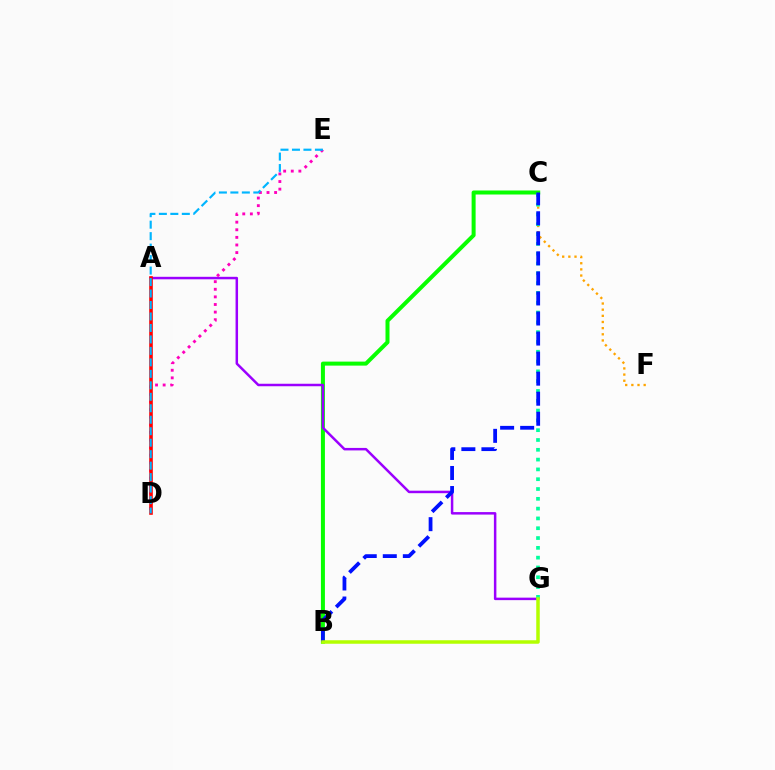{('B', 'C'): [{'color': '#08ff00', 'line_style': 'solid', 'thickness': 2.89}, {'color': '#0010ff', 'line_style': 'dashed', 'thickness': 2.72}], ('C', 'F'): [{'color': '#ffa500', 'line_style': 'dotted', 'thickness': 1.67}], ('A', 'G'): [{'color': '#9b00ff', 'line_style': 'solid', 'thickness': 1.79}], ('C', 'G'): [{'color': '#00ff9d', 'line_style': 'dotted', 'thickness': 2.66}], ('D', 'E'): [{'color': '#ff00bd', 'line_style': 'dotted', 'thickness': 2.07}, {'color': '#00b5ff', 'line_style': 'dashed', 'thickness': 1.56}], ('B', 'G'): [{'color': '#b3ff00', 'line_style': 'solid', 'thickness': 2.52}], ('A', 'D'): [{'color': '#ff0000', 'line_style': 'solid', 'thickness': 2.59}]}